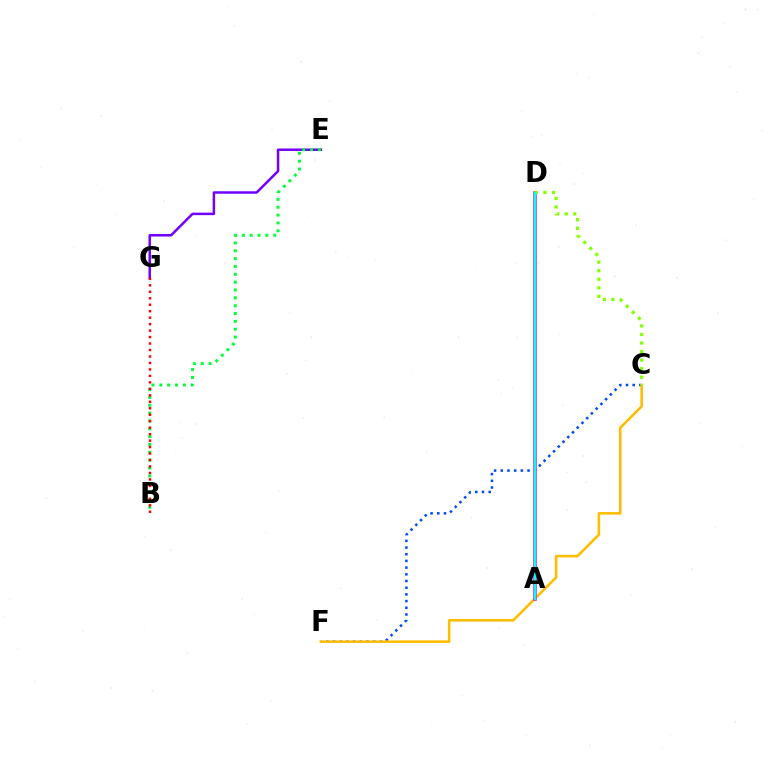{('C', 'F'): [{'color': '#004bff', 'line_style': 'dotted', 'thickness': 1.82}, {'color': '#ffbd00', 'line_style': 'solid', 'thickness': 1.85}], ('E', 'G'): [{'color': '#7200ff', 'line_style': 'solid', 'thickness': 1.79}], ('A', 'D'): [{'color': '#ff00cf', 'line_style': 'solid', 'thickness': 2.56}, {'color': '#00fff6', 'line_style': 'solid', 'thickness': 1.76}], ('C', 'D'): [{'color': '#84ff00', 'line_style': 'dotted', 'thickness': 2.32}], ('B', 'E'): [{'color': '#00ff39', 'line_style': 'dotted', 'thickness': 2.13}], ('B', 'G'): [{'color': '#ff0000', 'line_style': 'dotted', 'thickness': 1.76}]}